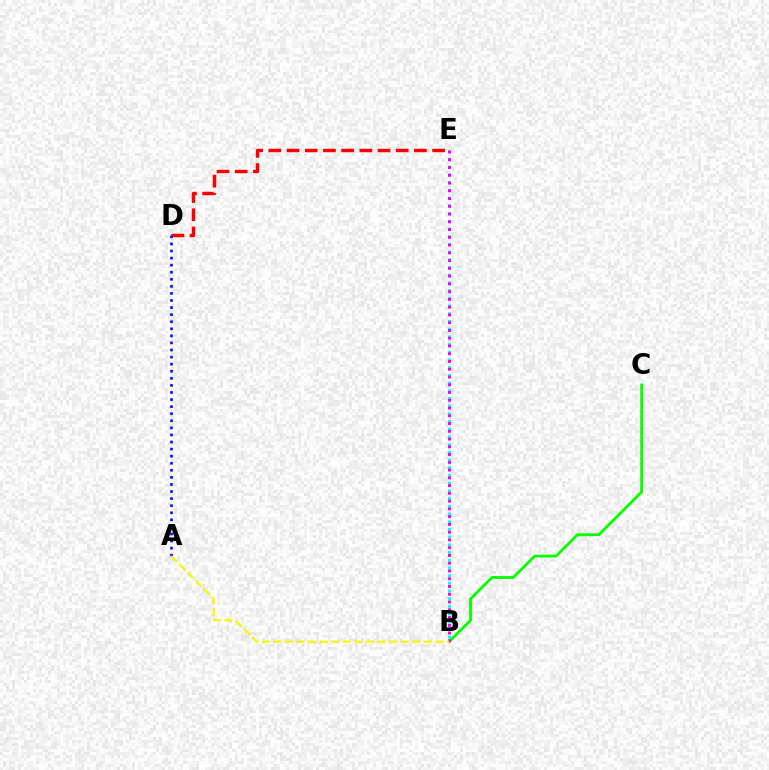{('D', 'E'): [{'color': '#ff0000', 'line_style': 'dashed', 'thickness': 2.47}], ('B', 'C'): [{'color': '#08ff00', 'line_style': 'solid', 'thickness': 2.04}], ('B', 'E'): [{'color': '#00fff6', 'line_style': 'dotted', 'thickness': 2.09}, {'color': '#ee00ff', 'line_style': 'dotted', 'thickness': 2.11}], ('A', 'D'): [{'color': '#0010ff', 'line_style': 'dotted', 'thickness': 1.92}], ('A', 'B'): [{'color': '#fcf500', 'line_style': 'dashed', 'thickness': 1.57}]}